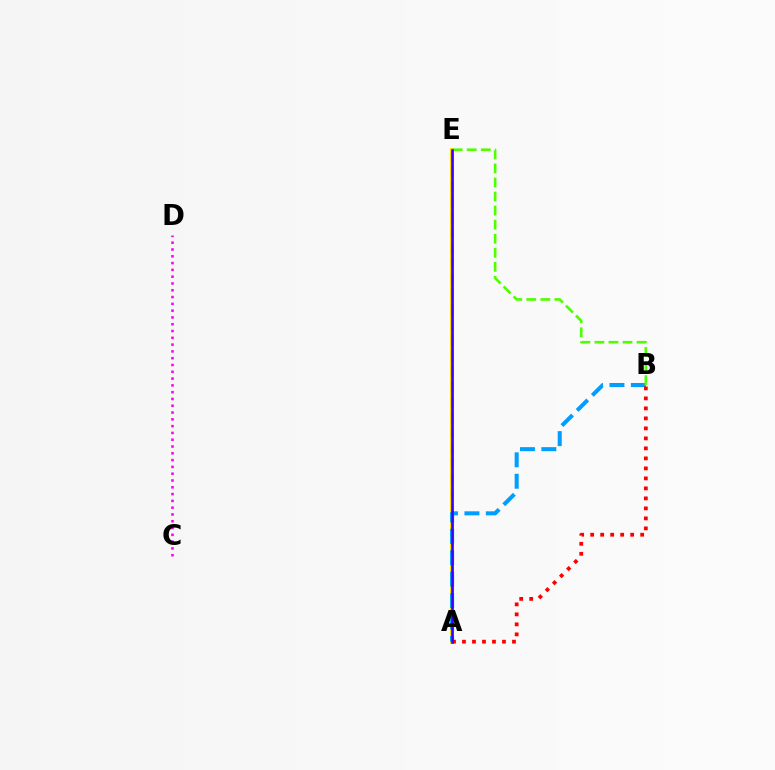{('A', 'E'): [{'color': '#ffd500', 'line_style': 'solid', 'thickness': 2.83}, {'color': '#00ff86', 'line_style': 'dashed', 'thickness': 2.09}, {'color': '#3700ff', 'line_style': 'solid', 'thickness': 1.84}], ('A', 'B'): [{'color': '#009eff', 'line_style': 'dashed', 'thickness': 2.91}, {'color': '#ff0000', 'line_style': 'dotted', 'thickness': 2.72}], ('B', 'E'): [{'color': '#4fff00', 'line_style': 'dashed', 'thickness': 1.91}], ('C', 'D'): [{'color': '#ff00ed', 'line_style': 'dotted', 'thickness': 1.85}]}